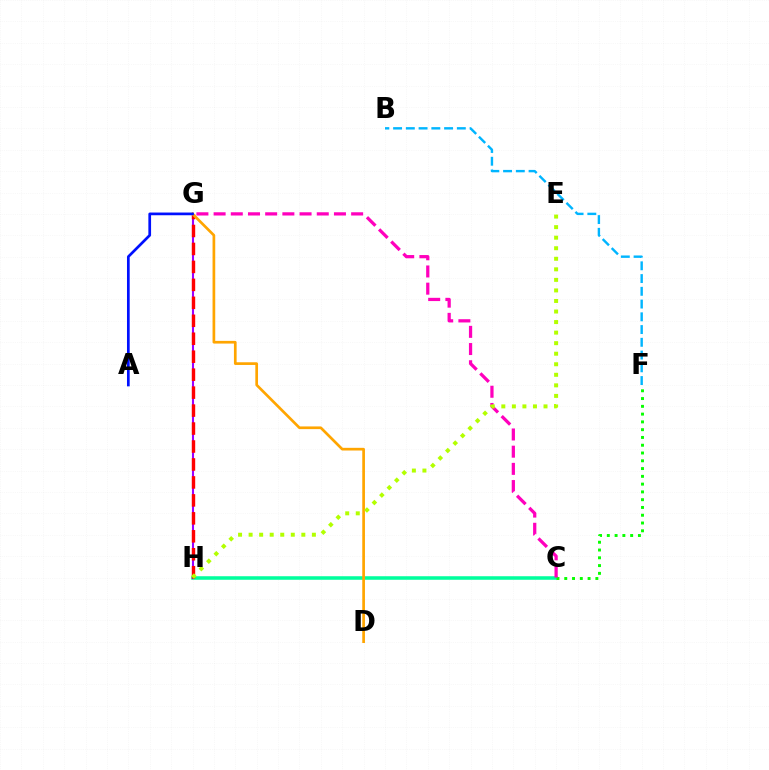{('C', 'H'): [{'color': '#00ff9d', 'line_style': 'solid', 'thickness': 2.55}], ('G', 'H'): [{'color': '#9b00ff', 'line_style': 'solid', 'thickness': 1.5}, {'color': '#ff0000', 'line_style': 'dashed', 'thickness': 2.44}], ('C', 'F'): [{'color': '#08ff00', 'line_style': 'dotted', 'thickness': 2.11}], ('D', 'G'): [{'color': '#ffa500', 'line_style': 'solid', 'thickness': 1.94}], ('B', 'F'): [{'color': '#00b5ff', 'line_style': 'dashed', 'thickness': 1.73}], ('C', 'G'): [{'color': '#ff00bd', 'line_style': 'dashed', 'thickness': 2.34}], ('A', 'G'): [{'color': '#0010ff', 'line_style': 'solid', 'thickness': 1.95}], ('E', 'H'): [{'color': '#b3ff00', 'line_style': 'dotted', 'thickness': 2.87}]}